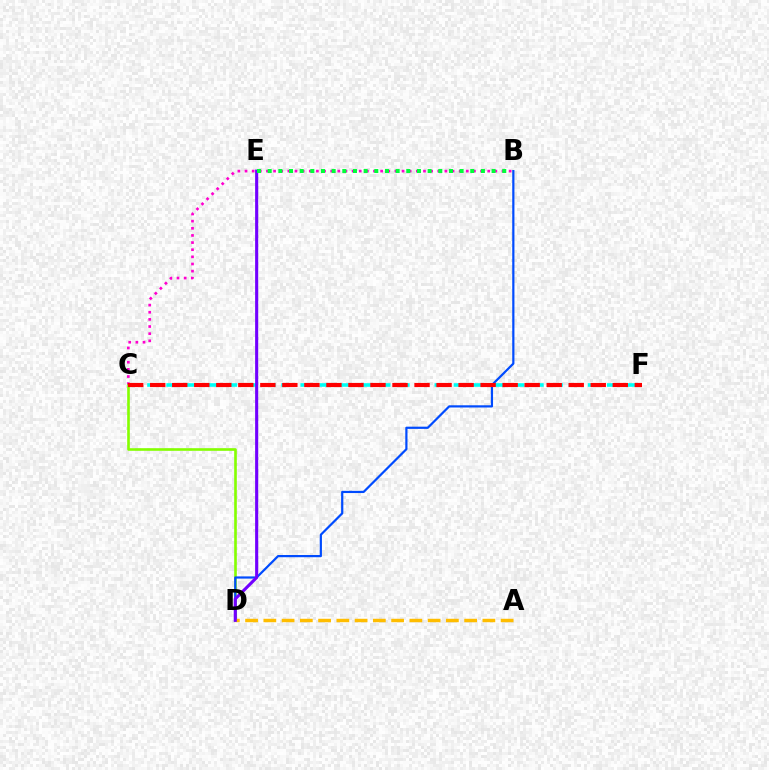{('B', 'C'): [{'color': '#ff00cf', 'line_style': 'dotted', 'thickness': 1.94}], ('C', 'D'): [{'color': '#84ff00', 'line_style': 'solid', 'thickness': 1.89}], ('C', 'F'): [{'color': '#00fff6', 'line_style': 'dashed', 'thickness': 2.6}, {'color': '#ff0000', 'line_style': 'dashed', 'thickness': 2.99}], ('B', 'D'): [{'color': '#004bff', 'line_style': 'solid', 'thickness': 1.59}], ('A', 'D'): [{'color': '#ffbd00', 'line_style': 'dashed', 'thickness': 2.48}], ('D', 'E'): [{'color': '#7200ff', 'line_style': 'solid', 'thickness': 2.23}], ('B', 'E'): [{'color': '#00ff39', 'line_style': 'dotted', 'thickness': 2.9}]}